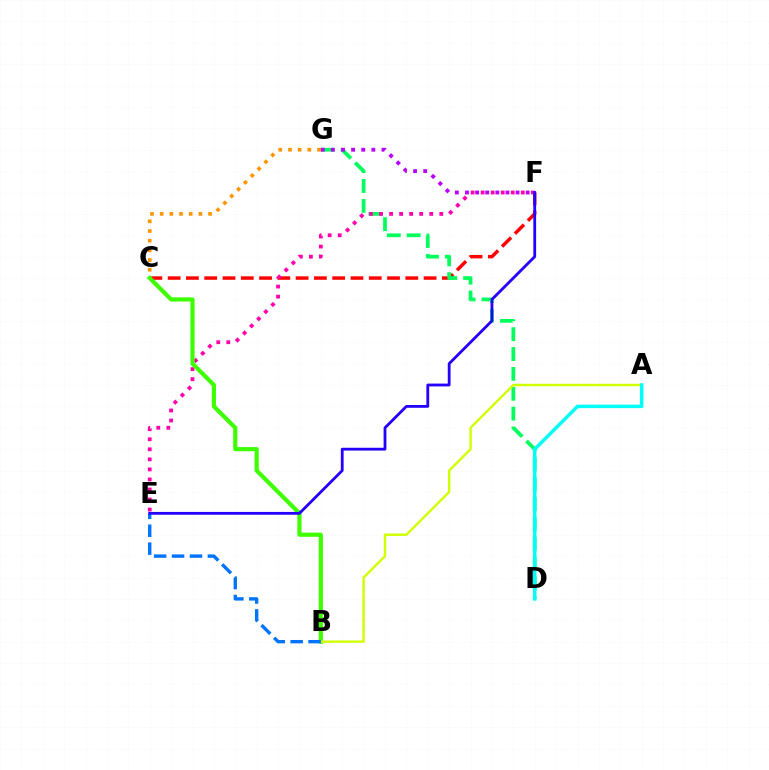{('C', 'F'): [{'color': '#ff0000', 'line_style': 'dashed', 'thickness': 2.48}], ('D', 'G'): [{'color': '#00ff5c', 'line_style': 'dashed', 'thickness': 2.7}], ('C', 'G'): [{'color': '#ff9400', 'line_style': 'dotted', 'thickness': 2.63}], ('E', 'F'): [{'color': '#ff00ac', 'line_style': 'dotted', 'thickness': 2.73}, {'color': '#2500ff', 'line_style': 'solid', 'thickness': 2.02}], ('B', 'C'): [{'color': '#3dff00', 'line_style': 'solid', 'thickness': 3.0}], ('A', 'B'): [{'color': '#d1ff00', 'line_style': 'solid', 'thickness': 1.74}], ('B', 'E'): [{'color': '#0074ff', 'line_style': 'dashed', 'thickness': 2.43}], ('A', 'D'): [{'color': '#00fff6', 'line_style': 'solid', 'thickness': 2.5}], ('F', 'G'): [{'color': '#b900ff', 'line_style': 'dotted', 'thickness': 2.75}]}